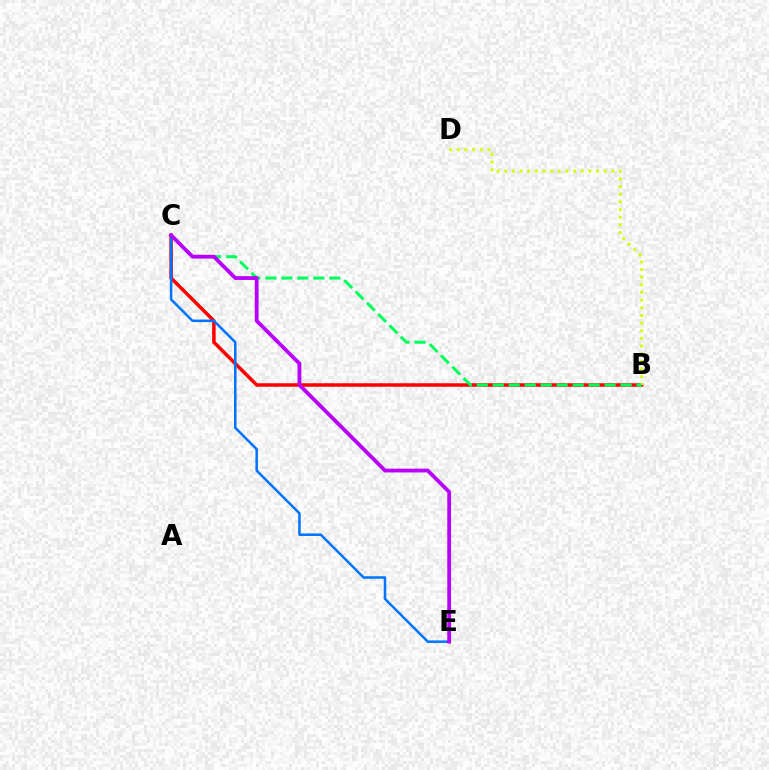{('B', 'C'): [{'color': '#ff0000', 'line_style': 'solid', 'thickness': 2.52}, {'color': '#00ff5c', 'line_style': 'dashed', 'thickness': 2.17}], ('B', 'D'): [{'color': '#d1ff00', 'line_style': 'dotted', 'thickness': 2.08}], ('C', 'E'): [{'color': '#0074ff', 'line_style': 'solid', 'thickness': 1.81}, {'color': '#b900ff', 'line_style': 'solid', 'thickness': 2.73}]}